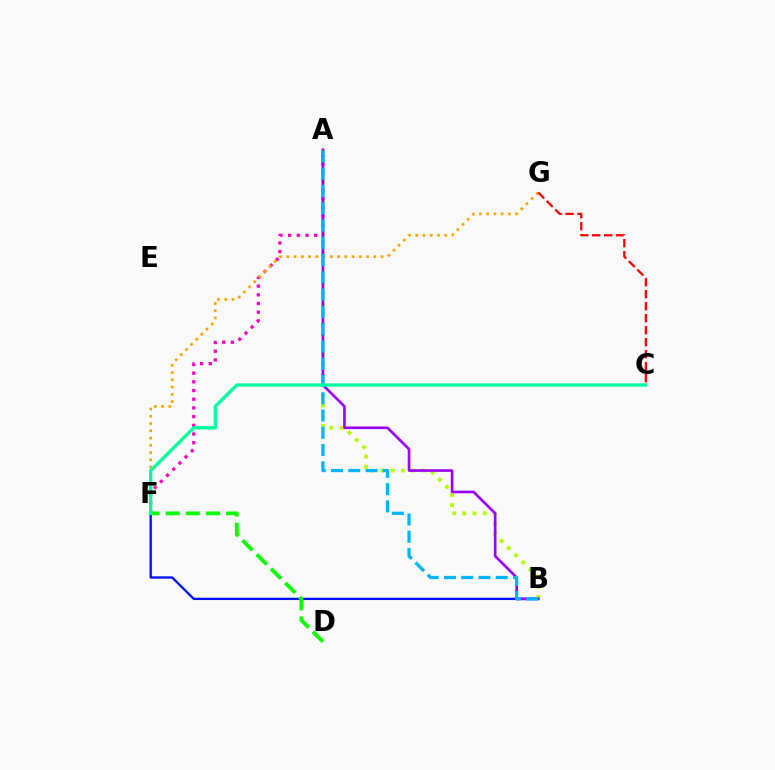{('A', 'F'): [{'color': '#ff00bd', 'line_style': 'dotted', 'thickness': 2.36}], ('A', 'B'): [{'color': '#b3ff00', 'line_style': 'dotted', 'thickness': 2.77}, {'color': '#9b00ff', 'line_style': 'solid', 'thickness': 1.9}, {'color': '#00b5ff', 'line_style': 'dashed', 'thickness': 2.35}], ('F', 'G'): [{'color': '#ffa500', 'line_style': 'dotted', 'thickness': 1.97}], ('B', 'F'): [{'color': '#0010ff', 'line_style': 'solid', 'thickness': 1.67}], ('C', 'G'): [{'color': '#ff0000', 'line_style': 'dashed', 'thickness': 1.63}], ('D', 'F'): [{'color': '#08ff00', 'line_style': 'dashed', 'thickness': 2.73}], ('C', 'F'): [{'color': '#00ff9d', 'line_style': 'solid', 'thickness': 2.38}]}